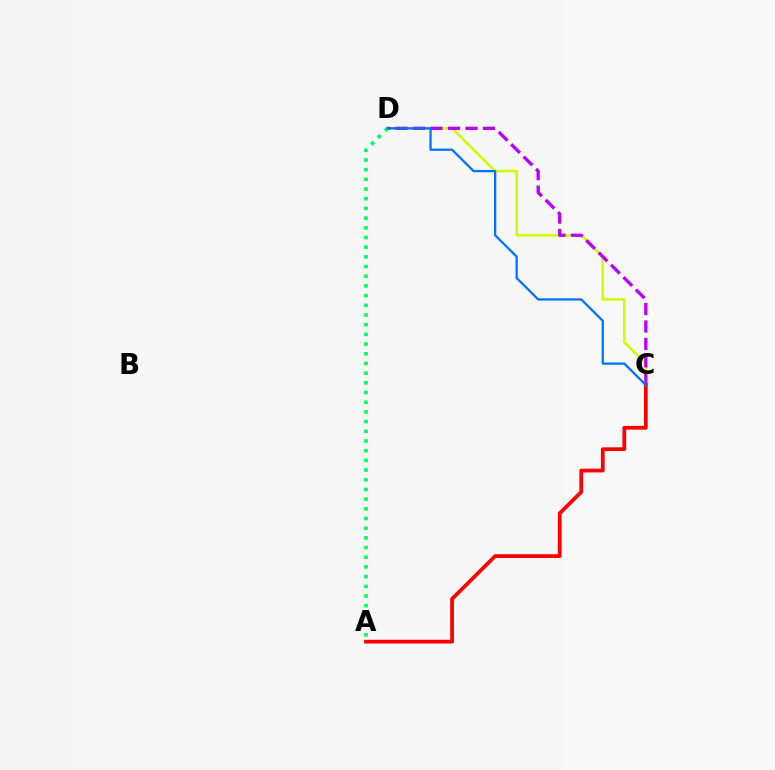{('C', 'D'): [{'color': '#d1ff00', 'line_style': 'solid', 'thickness': 1.86}, {'color': '#b900ff', 'line_style': 'dashed', 'thickness': 2.37}, {'color': '#0074ff', 'line_style': 'solid', 'thickness': 1.64}], ('A', 'C'): [{'color': '#ff0000', 'line_style': 'solid', 'thickness': 2.7}], ('A', 'D'): [{'color': '#00ff5c', 'line_style': 'dotted', 'thickness': 2.63}]}